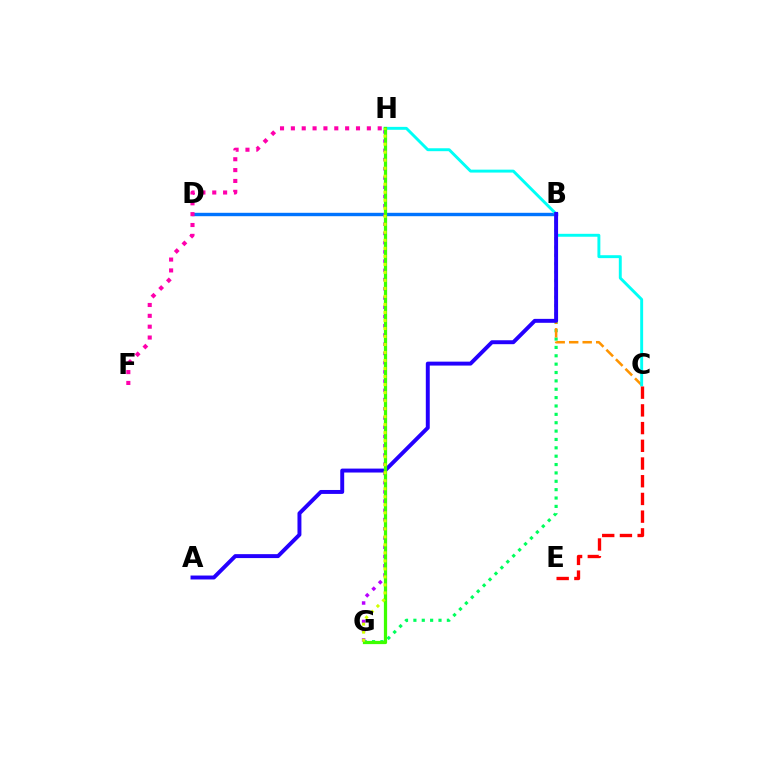{('B', 'D'): [{'color': '#0074ff', 'line_style': 'solid', 'thickness': 2.45}], ('B', 'G'): [{'color': '#00ff5c', 'line_style': 'dotted', 'thickness': 2.27}], ('F', 'H'): [{'color': '#ff00ac', 'line_style': 'dotted', 'thickness': 2.95}], ('B', 'C'): [{'color': '#ff9400', 'line_style': 'dashed', 'thickness': 1.83}], ('C', 'H'): [{'color': '#00fff6', 'line_style': 'solid', 'thickness': 2.1}], ('G', 'H'): [{'color': '#b900ff', 'line_style': 'dotted', 'thickness': 2.51}, {'color': '#3dff00', 'line_style': 'solid', 'thickness': 2.33}, {'color': '#d1ff00', 'line_style': 'dotted', 'thickness': 2.18}], ('A', 'B'): [{'color': '#2500ff', 'line_style': 'solid', 'thickness': 2.83}], ('C', 'E'): [{'color': '#ff0000', 'line_style': 'dashed', 'thickness': 2.41}]}